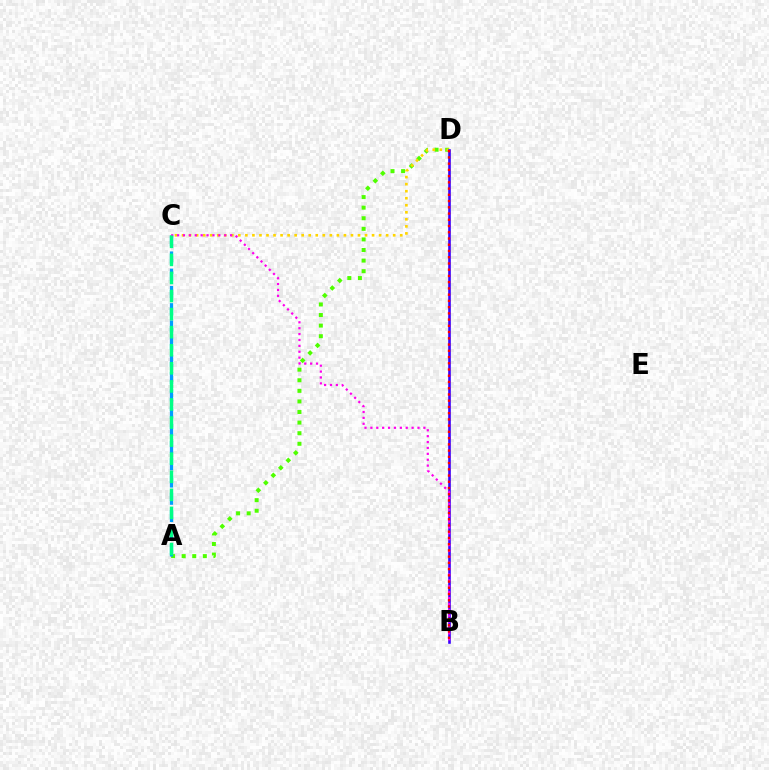{('A', 'D'): [{'color': '#4fff00', 'line_style': 'dotted', 'thickness': 2.88}], ('C', 'D'): [{'color': '#ffd500', 'line_style': 'dotted', 'thickness': 1.91}], ('B', 'D'): [{'color': '#3700ff', 'line_style': 'solid', 'thickness': 1.89}, {'color': '#ff0000', 'line_style': 'dotted', 'thickness': 1.69}], ('A', 'C'): [{'color': '#009eff', 'line_style': 'dashed', 'thickness': 2.34}, {'color': '#00ff86', 'line_style': 'dashed', 'thickness': 2.46}], ('B', 'C'): [{'color': '#ff00ed', 'line_style': 'dotted', 'thickness': 1.6}]}